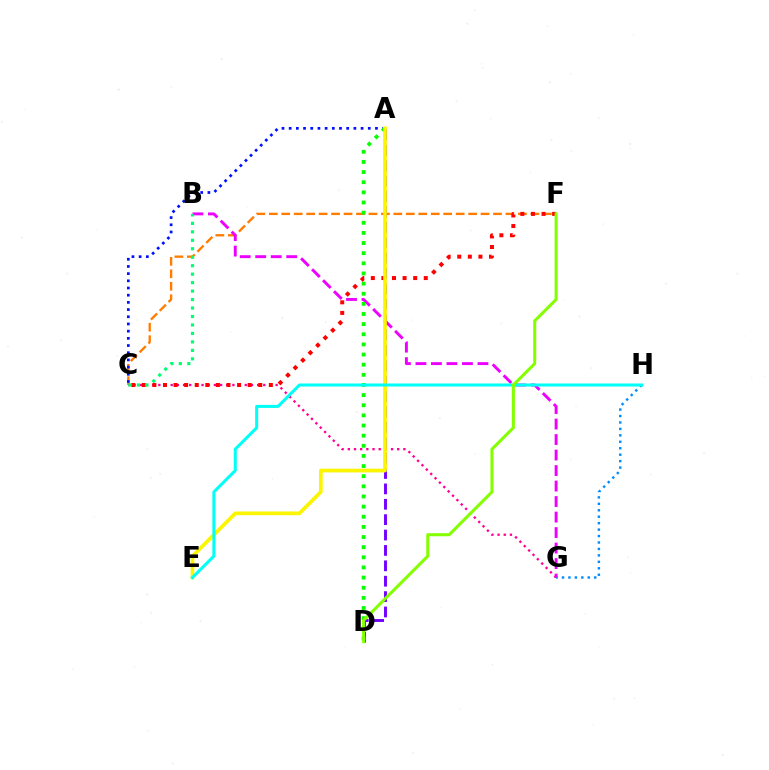{('C', 'F'): [{'color': '#ff7c00', 'line_style': 'dashed', 'thickness': 1.69}, {'color': '#ff0000', 'line_style': 'dotted', 'thickness': 2.88}], ('A', 'C'): [{'color': '#0010ff', 'line_style': 'dotted', 'thickness': 1.95}], ('C', 'G'): [{'color': '#ff0094', 'line_style': 'dotted', 'thickness': 1.68}], ('G', 'H'): [{'color': '#008cff', 'line_style': 'dotted', 'thickness': 1.75}], ('A', 'D'): [{'color': '#7200ff', 'line_style': 'dashed', 'thickness': 2.09}, {'color': '#08ff00', 'line_style': 'dotted', 'thickness': 2.75}], ('B', 'G'): [{'color': '#ee00ff', 'line_style': 'dashed', 'thickness': 2.11}], ('A', 'E'): [{'color': '#fcf500', 'line_style': 'solid', 'thickness': 2.67}], ('E', 'H'): [{'color': '#00fff6', 'line_style': 'solid', 'thickness': 2.18}], ('B', 'C'): [{'color': '#00ff74', 'line_style': 'dotted', 'thickness': 2.3}], ('D', 'F'): [{'color': '#84ff00', 'line_style': 'solid', 'thickness': 2.19}]}